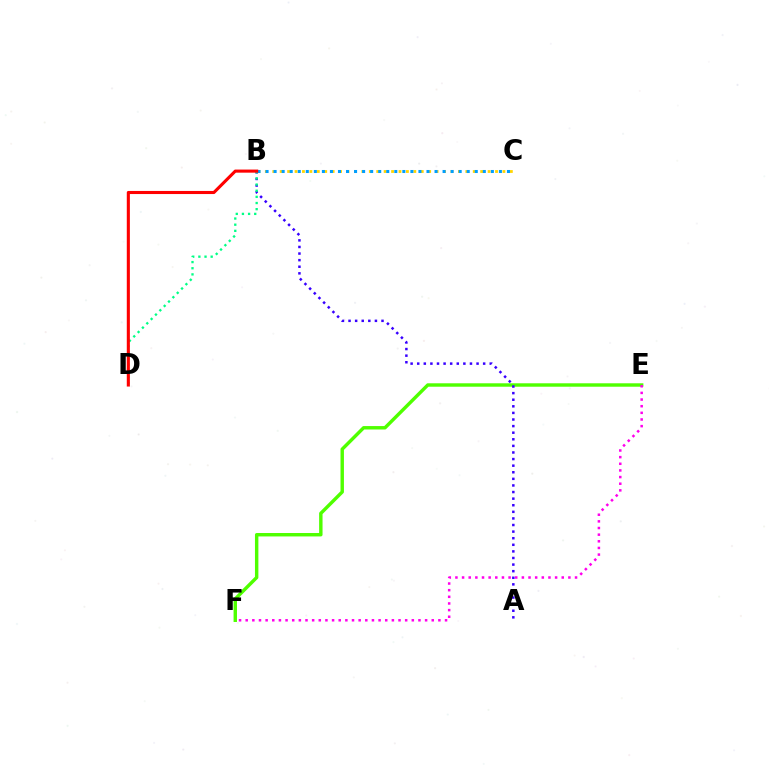{('E', 'F'): [{'color': '#4fff00', 'line_style': 'solid', 'thickness': 2.46}, {'color': '#ff00ed', 'line_style': 'dotted', 'thickness': 1.81}], ('B', 'C'): [{'color': '#ffd500', 'line_style': 'dotted', 'thickness': 2.02}, {'color': '#009eff', 'line_style': 'dotted', 'thickness': 2.19}], ('A', 'B'): [{'color': '#3700ff', 'line_style': 'dotted', 'thickness': 1.79}], ('B', 'D'): [{'color': '#00ff86', 'line_style': 'dotted', 'thickness': 1.67}, {'color': '#ff0000', 'line_style': 'solid', 'thickness': 2.23}]}